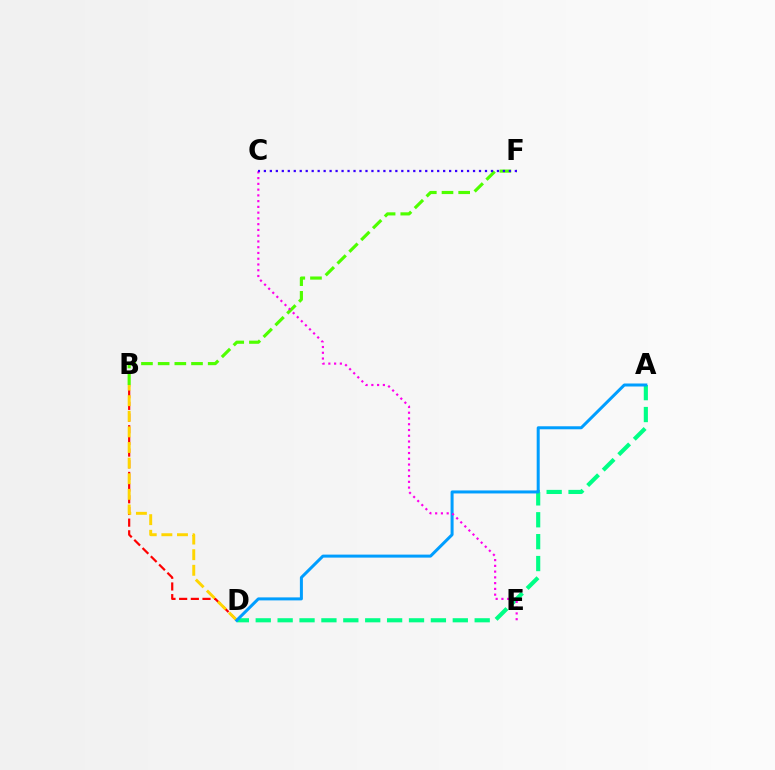{('B', 'D'): [{'color': '#ff0000', 'line_style': 'dashed', 'thickness': 1.59}, {'color': '#ffd500', 'line_style': 'dashed', 'thickness': 2.12}], ('A', 'D'): [{'color': '#00ff86', 'line_style': 'dashed', 'thickness': 2.97}, {'color': '#009eff', 'line_style': 'solid', 'thickness': 2.16}], ('B', 'F'): [{'color': '#4fff00', 'line_style': 'dashed', 'thickness': 2.27}], ('C', 'E'): [{'color': '#ff00ed', 'line_style': 'dotted', 'thickness': 1.56}], ('C', 'F'): [{'color': '#3700ff', 'line_style': 'dotted', 'thickness': 1.62}]}